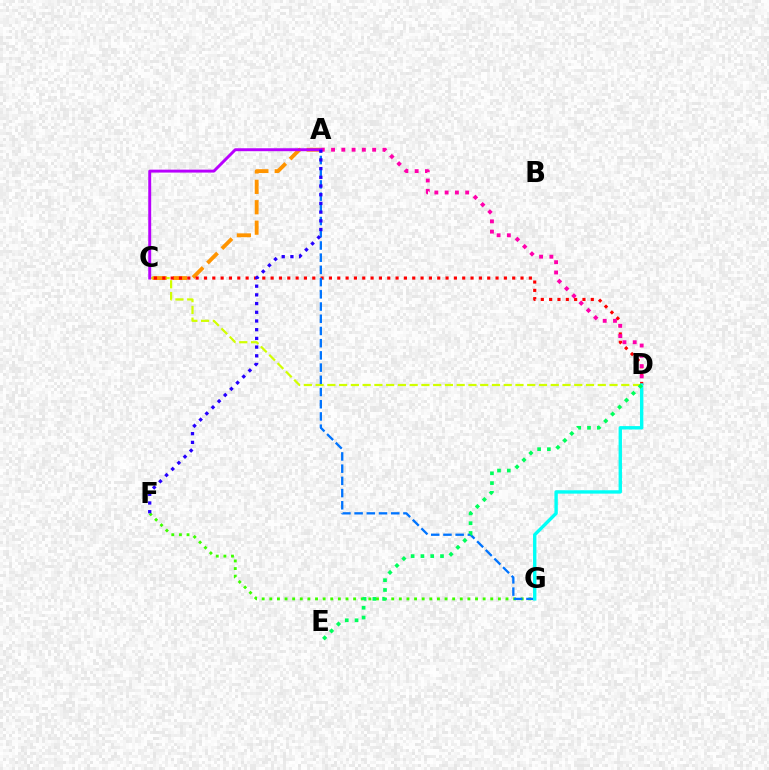{('F', 'G'): [{'color': '#3dff00', 'line_style': 'dotted', 'thickness': 2.07}], ('C', 'D'): [{'color': '#d1ff00', 'line_style': 'dashed', 'thickness': 1.6}, {'color': '#ff0000', 'line_style': 'dotted', 'thickness': 2.26}], ('A', 'C'): [{'color': '#ff9400', 'line_style': 'dashed', 'thickness': 2.77}, {'color': '#b900ff', 'line_style': 'solid', 'thickness': 2.11}], ('A', 'G'): [{'color': '#0074ff', 'line_style': 'dashed', 'thickness': 1.66}], ('A', 'D'): [{'color': '#ff00ac', 'line_style': 'dotted', 'thickness': 2.79}], ('D', 'G'): [{'color': '#00fff6', 'line_style': 'solid', 'thickness': 2.43}], ('D', 'E'): [{'color': '#00ff5c', 'line_style': 'dotted', 'thickness': 2.66}], ('A', 'F'): [{'color': '#2500ff', 'line_style': 'dotted', 'thickness': 2.36}]}